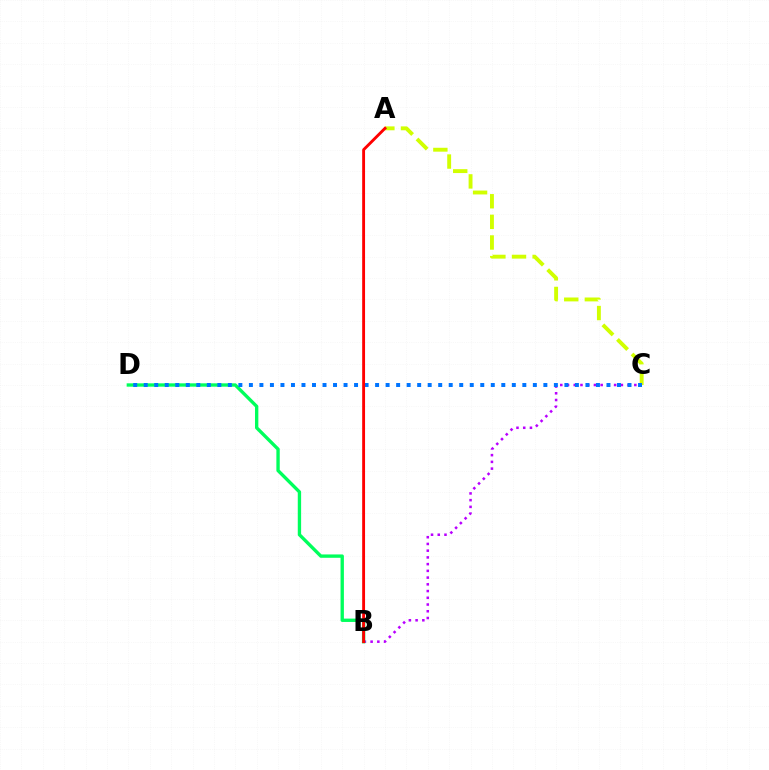{('B', 'C'): [{'color': '#b900ff', 'line_style': 'dotted', 'thickness': 1.83}], ('B', 'D'): [{'color': '#00ff5c', 'line_style': 'solid', 'thickness': 2.41}], ('A', 'C'): [{'color': '#d1ff00', 'line_style': 'dashed', 'thickness': 2.8}], ('C', 'D'): [{'color': '#0074ff', 'line_style': 'dotted', 'thickness': 2.86}], ('A', 'B'): [{'color': '#ff0000', 'line_style': 'solid', 'thickness': 2.07}]}